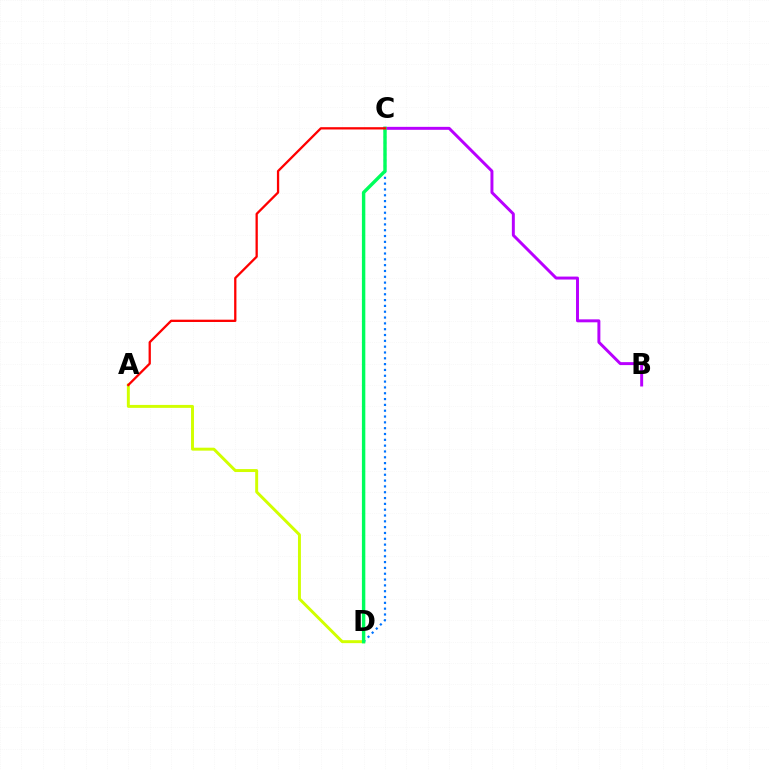{('C', 'D'): [{'color': '#0074ff', 'line_style': 'dotted', 'thickness': 1.58}, {'color': '#00ff5c', 'line_style': 'solid', 'thickness': 2.46}], ('B', 'C'): [{'color': '#b900ff', 'line_style': 'solid', 'thickness': 2.13}], ('A', 'D'): [{'color': '#d1ff00', 'line_style': 'solid', 'thickness': 2.12}], ('A', 'C'): [{'color': '#ff0000', 'line_style': 'solid', 'thickness': 1.65}]}